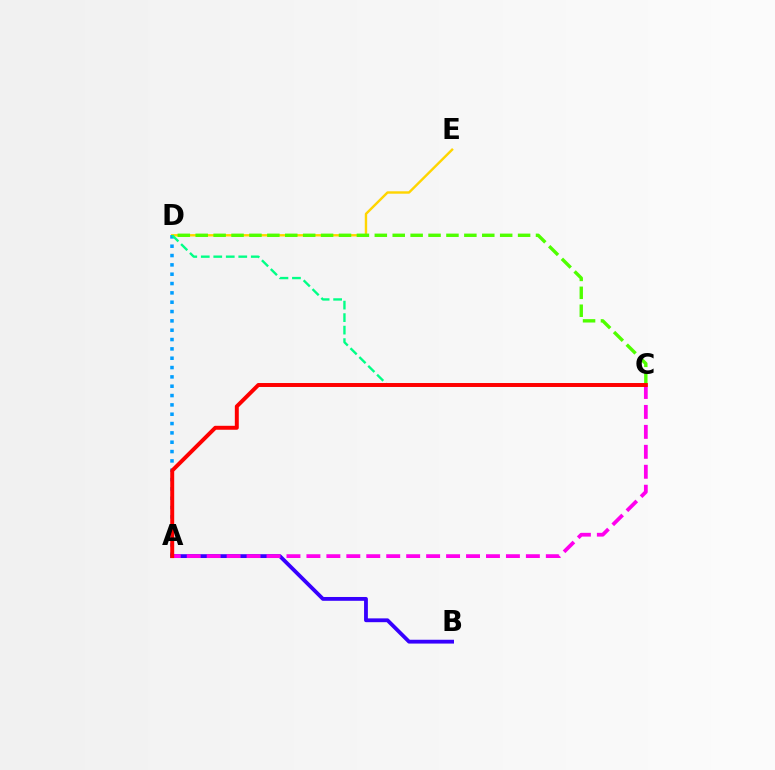{('D', 'E'): [{'color': '#ffd500', 'line_style': 'solid', 'thickness': 1.73}], ('A', 'D'): [{'color': '#009eff', 'line_style': 'dotted', 'thickness': 2.54}], ('A', 'B'): [{'color': '#3700ff', 'line_style': 'solid', 'thickness': 2.75}], ('C', 'D'): [{'color': '#4fff00', 'line_style': 'dashed', 'thickness': 2.43}, {'color': '#00ff86', 'line_style': 'dashed', 'thickness': 1.7}], ('A', 'C'): [{'color': '#ff00ed', 'line_style': 'dashed', 'thickness': 2.71}, {'color': '#ff0000', 'line_style': 'solid', 'thickness': 2.84}]}